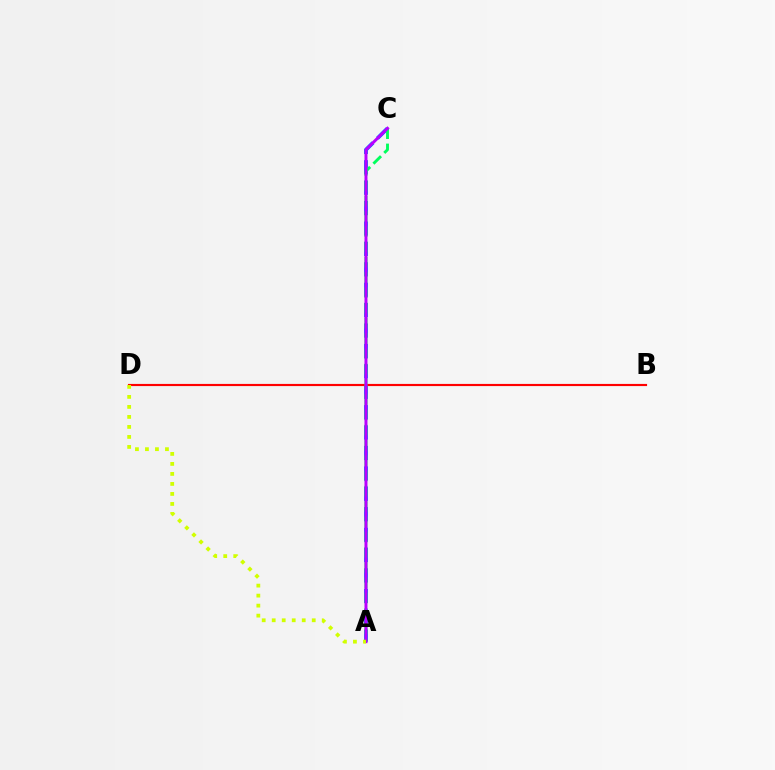{('A', 'C'): [{'color': '#0074ff', 'line_style': 'dashed', 'thickness': 2.77}, {'color': '#00ff5c', 'line_style': 'dashed', 'thickness': 2.07}, {'color': '#b900ff', 'line_style': 'solid', 'thickness': 2.15}], ('B', 'D'): [{'color': '#ff0000', 'line_style': 'solid', 'thickness': 1.55}], ('A', 'D'): [{'color': '#d1ff00', 'line_style': 'dotted', 'thickness': 2.72}]}